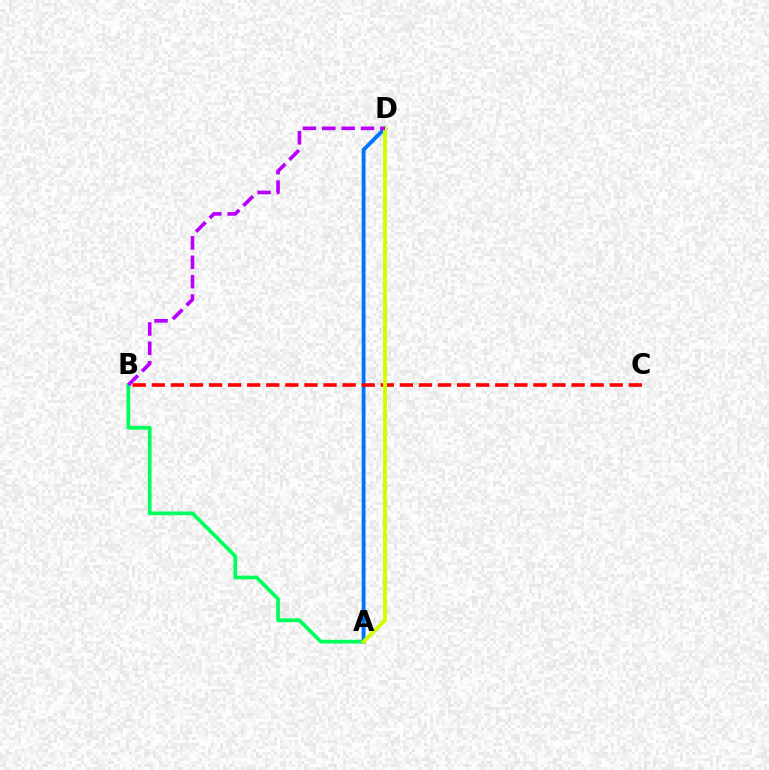{('A', 'B'): [{'color': '#00ff5c', 'line_style': 'solid', 'thickness': 2.68}], ('A', 'D'): [{'color': '#0074ff', 'line_style': 'solid', 'thickness': 2.78}, {'color': '#d1ff00', 'line_style': 'solid', 'thickness': 2.81}], ('B', 'C'): [{'color': '#ff0000', 'line_style': 'dashed', 'thickness': 2.59}], ('B', 'D'): [{'color': '#b900ff', 'line_style': 'dashed', 'thickness': 2.63}]}